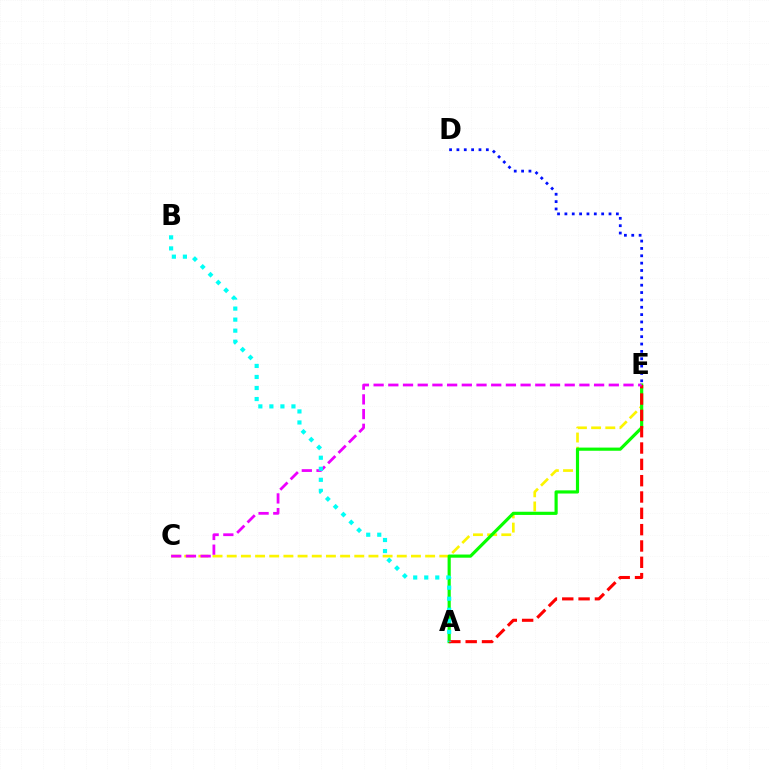{('C', 'E'): [{'color': '#fcf500', 'line_style': 'dashed', 'thickness': 1.93}, {'color': '#ee00ff', 'line_style': 'dashed', 'thickness': 2.0}], ('A', 'E'): [{'color': '#08ff00', 'line_style': 'solid', 'thickness': 2.28}, {'color': '#ff0000', 'line_style': 'dashed', 'thickness': 2.22}], ('D', 'E'): [{'color': '#0010ff', 'line_style': 'dotted', 'thickness': 2.0}], ('A', 'B'): [{'color': '#00fff6', 'line_style': 'dotted', 'thickness': 3.0}]}